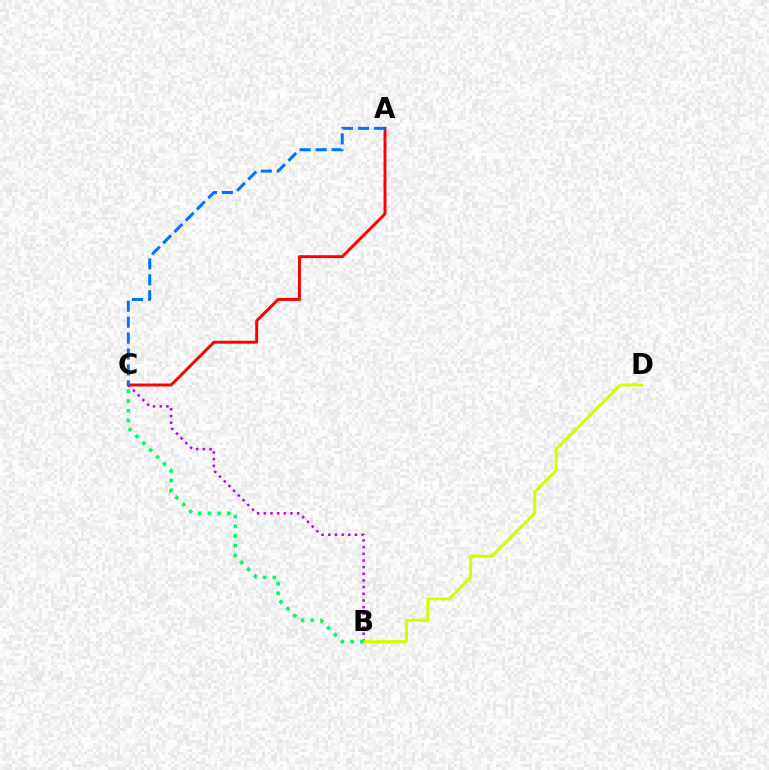{('B', 'C'): [{'color': '#b900ff', 'line_style': 'dotted', 'thickness': 1.81}, {'color': '#00ff5c', 'line_style': 'dotted', 'thickness': 2.64}], ('A', 'C'): [{'color': '#ff0000', 'line_style': 'solid', 'thickness': 2.11}, {'color': '#0074ff', 'line_style': 'dashed', 'thickness': 2.16}], ('B', 'D'): [{'color': '#d1ff00', 'line_style': 'solid', 'thickness': 2.15}]}